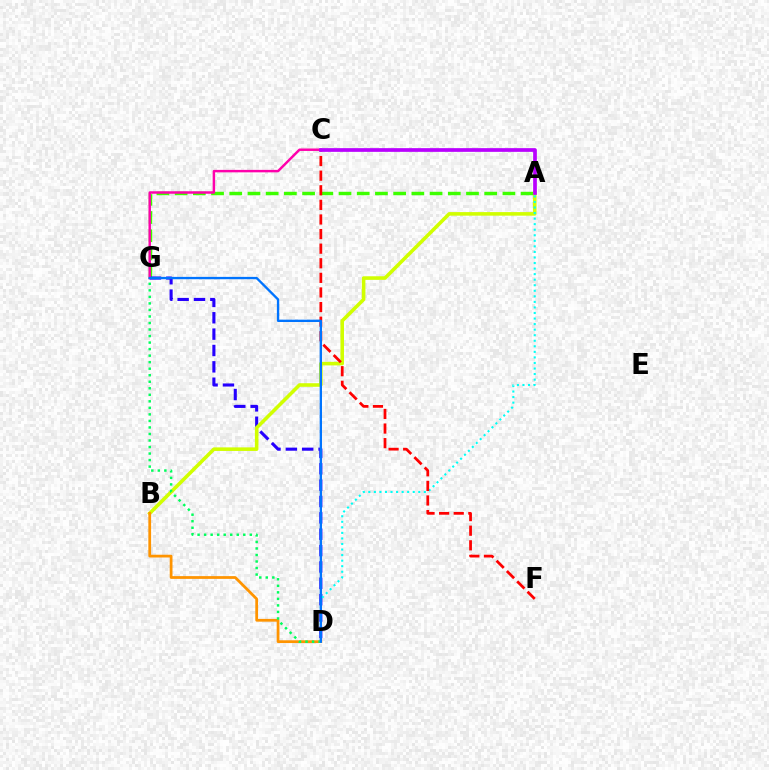{('A', 'G'): [{'color': '#3dff00', 'line_style': 'dashed', 'thickness': 2.47}], ('D', 'G'): [{'color': '#2500ff', 'line_style': 'dashed', 'thickness': 2.22}, {'color': '#00ff5c', 'line_style': 'dotted', 'thickness': 1.77}, {'color': '#0074ff', 'line_style': 'solid', 'thickness': 1.69}], ('A', 'B'): [{'color': '#d1ff00', 'line_style': 'solid', 'thickness': 2.57}], ('B', 'D'): [{'color': '#ff9400', 'line_style': 'solid', 'thickness': 1.98}], ('A', 'D'): [{'color': '#00fff6', 'line_style': 'dotted', 'thickness': 1.51}], ('C', 'F'): [{'color': '#ff0000', 'line_style': 'dashed', 'thickness': 1.98}], ('C', 'G'): [{'color': '#ff00ac', 'line_style': 'solid', 'thickness': 1.77}], ('A', 'C'): [{'color': '#b900ff', 'line_style': 'solid', 'thickness': 2.66}]}